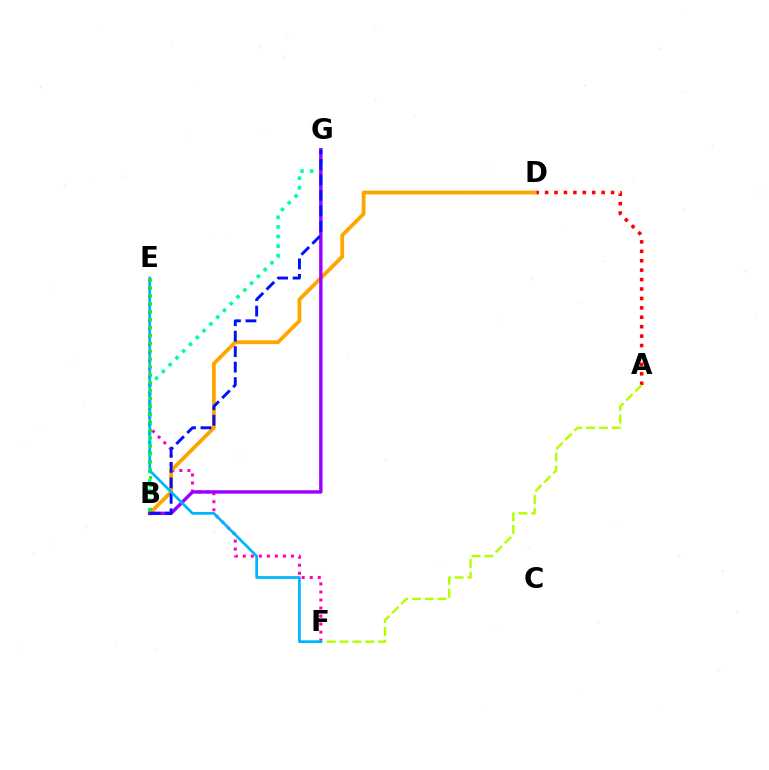{('B', 'G'): [{'color': '#00ff9d', 'line_style': 'dotted', 'thickness': 2.61}, {'color': '#9b00ff', 'line_style': 'solid', 'thickness': 2.45}, {'color': '#0010ff', 'line_style': 'dashed', 'thickness': 2.1}], ('A', 'D'): [{'color': '#ff0000', 'line_style': 'dotted', 'thickness': 2.56}], ('E', 'F'): [{'color': '#ff00bd', 'line_style': 'dotted', 'thickness': 2.18}, {'color': '#00b5ff', 'line_style': 'solid', 'thickness': 1.96}], ('B', 'D'): [{'color': '#ffa500', 'line_style': 'solid', 'thickness': 2.74}], ('A', 'F'): [{'color': '#b3ff00', 'line_style': 'dashed', 'thickness': 1.74}], ('B', 'E'): [{'color': '#08ff00', 'line_style': 'dotted', 'thickness': 2.15}]}